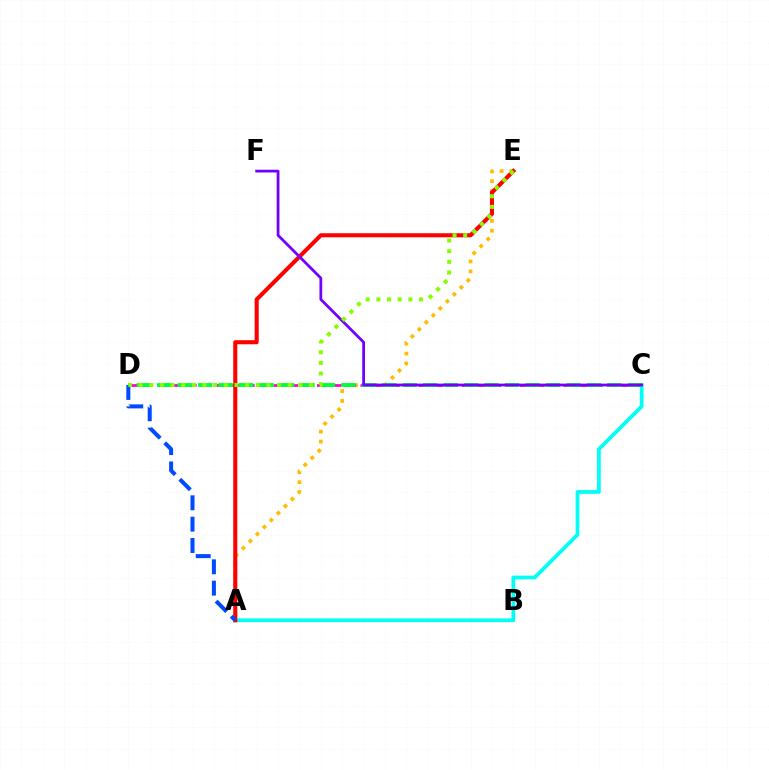{('A', 'E'): [{'color': '#ffbd00', 'line_style': 'dotted', 'thickness': 2.69}, {'color': '#ff0000', 'line_style': 'solid', 'thickness': 2.94}], ('C', 'D'): [{'color': '#ff00cf', 'line_style': 'dashed', 'thickness': 1.97}, {'color': '#00ff39', 'line_style': 'dashed', 'thickness': 2.78}], ('A', 'C'): [{'color': '#00fff6', 'line_style': 'solid', 'thickness': 2.71}], ('A', 'D'): [{'color': '#004bff', 'line_style': 'dashed', 'thickness': 2.9}], ('C', 'F'): [{'color': '#7200ff', 'line_style': 'solid', 'thickness': 1.99}], ('D', 'E'): [{'color': '#84ff00', 'line_style': 'dotted', 'thickness': 2.89}]}